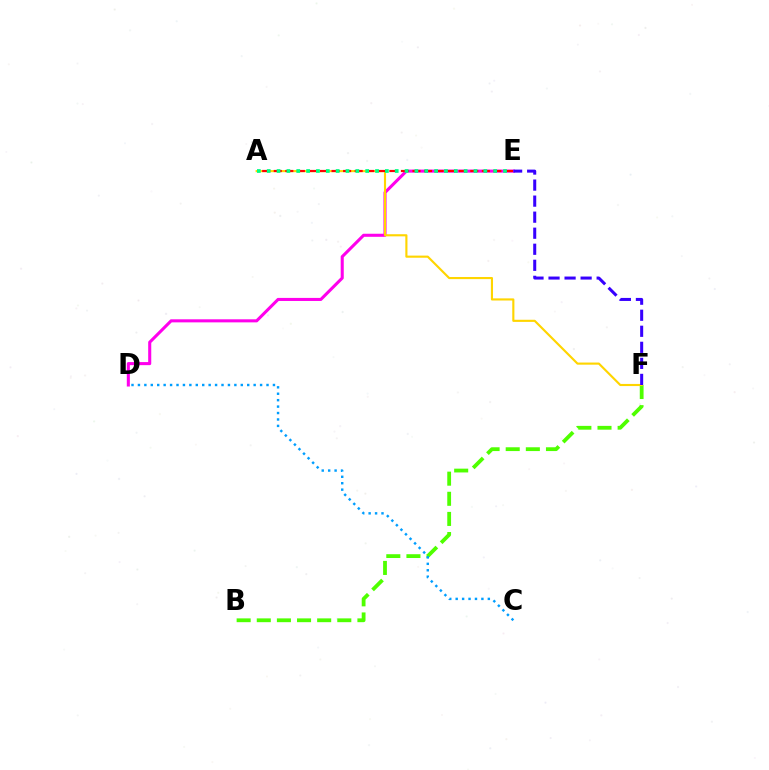{('D', 'E'): [{'color': '#ff00ed', 'line_style': 'solid', 'thickness': 2.21}], ('B', 'F'): [{'color': '#4fff00', 'line_style': 'dashed', 'thickness': 2.73}], ('A', 'F'): [{'color': '#ffd500', 'line_style': 'solid', 'thickness': 1.54}], ('C', 'D'): [{'color': '#009eff', 'line_style': 'dotted', 'thickness': 1.75}], ('A', 'E'): [{'color': '#ff0000', 'line_style': 'dashed', 'thickness': 1.57}, {'color': '#00ff86', 'line_style': 'dotted', 'thickness': 2.68}], ('E', 'F'): [{'color': '#3700ff', 'line_style': 'dashed', 'thickness': 2.18}]}